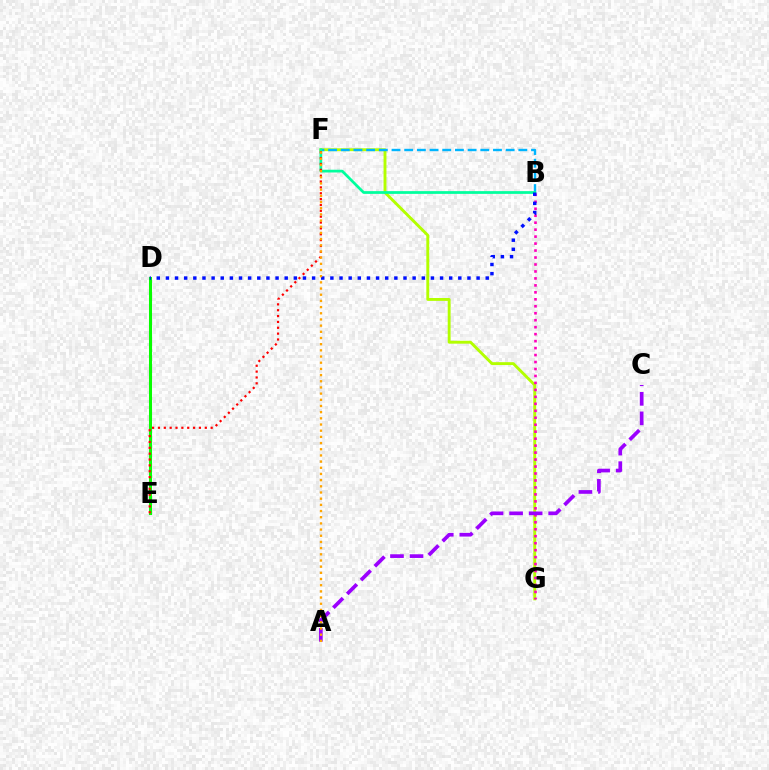{('F', 'G'): [{'color': '#b3ff00', 'line_style': 'solid', 'thickness': 2.08}], ('B', 'F'): [{'color': '#00b5ff', 'line_style': 'dashed', 'thickness': 1.72}, {'color': '#00ff9d', 'line_style': 'solid', 'thickness': 1.97}], ('D', 'E'): [{'color': '#08ff00', 'line_style': 'solid', 'thickness': 2.19}], ('B', 'G'): [{'color': '#ff00bd', 'line_style': 'dotted', 'thickness': 1.89}], ('E', 'F'): [{'color': '#ff0000', 'line_style': 'dotted', 'thickness': 1.59}], ('B', 'D'): [{'color': '#0010ff', 'line_style': 'dotted', 'thickness': 2.48}], ('A', 'C'): [{'color': '#9b00ff', 'line_style': 'dashed', 'thickness': 2.66}], ('A', 'F'): [{'color': '#ffa500', 'line_style': 'dotted', 'thickness': 1.68}]}